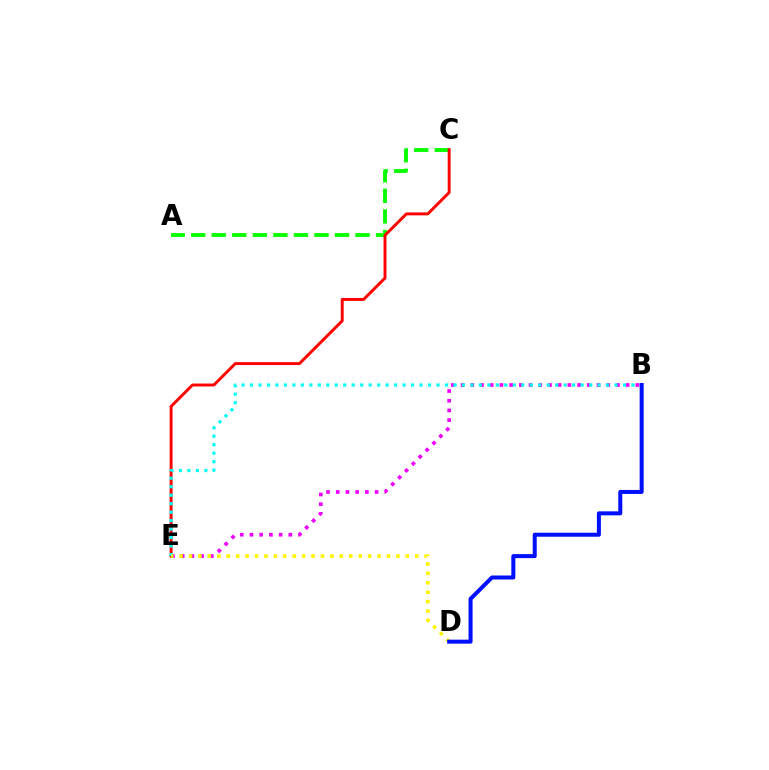{('B', 'E'): [{'color': '#ee00ff', 'line_style': 'dotted', 'thickness': 2.64}, {'color': '#00fff6', 'line_style': 'dotted', 'thickness': 2.3}], ('A', 'C'): [{'color': '#08ff00', 'line_style': 'dashed', 'thickness': 2.79}], ('C', 'E'): [{'color': '#ff0000', 'line_style': 'solid', 'thickness': 2.1}], ('D', 'E'): [{'color': '#fcf500', 'line_style': 'dotted', 'thickness': 2.56}], ('B', 'D'): [{'color': '#0010ff', 'line_style': 'solid', 'thickness': 2.89}]}